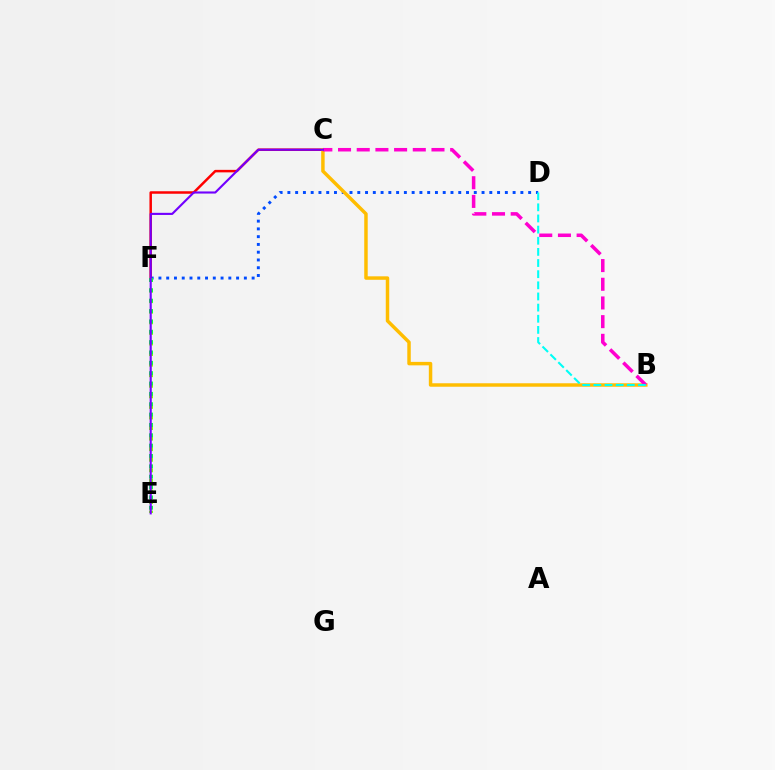{('D', 'F'): [{'color': '#004bff', 'line_style': 'dotted', 'thickness': 2.11}], ('E', 'F'): [{'color': '#84ff00', 'line_style': 'dotted', 'thickness': 2.87}, {'color': '#00ff39', 'line_style': 'dotted', 'thickness': 2.81}], ('C', 'F'): [{'color': '#ff0000', 'line_style': 'solid', 'thickness': 1.8}], ('B', 'C'): [{'color': '#ffbd00', 'line_style': 'solid', 'thickness': 2.5}, {'color': '#ff00cf', 'line_style': 'dashed', 'thickness': 2.54}], ('C', 'E'): [{'color': '#7200ff', 'line_style': 'solid', 'thickness': 1.53}], ('B', 'D'): [{'color': '#00fff6', 'line_style': 'dashed', 'thickness': 1.51}]}